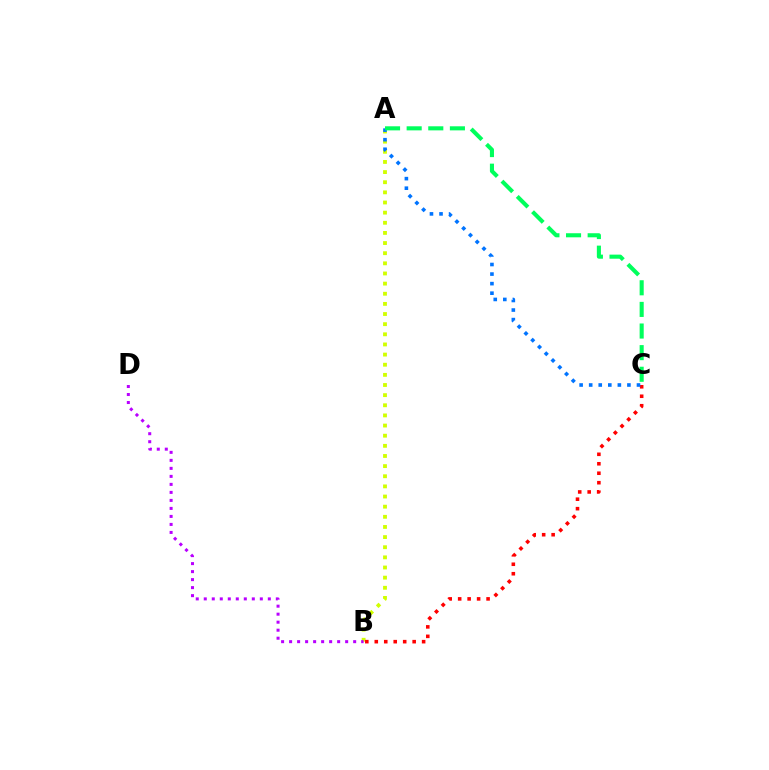{('A', 'B'): [{'color': '#d1ff00', 'line_style': 'dotted', 'thickness': 2.75}], ('B', 'C'): [{'color': '#ff0000', 'line_style': 'dotted', 'thickness': 2.57}], ('B', 'D'): [{'color': '#b900ff', 'line_style': 'dotted', 'thickness': 2.18}], ('A', 'C'): [{'color': '#0074ff', 'line_style': 'dotted', 'thickness': 2.6}, {'color': '#00ff5c', 'line_style': 'dashed', 'thickness': 2.94}]}